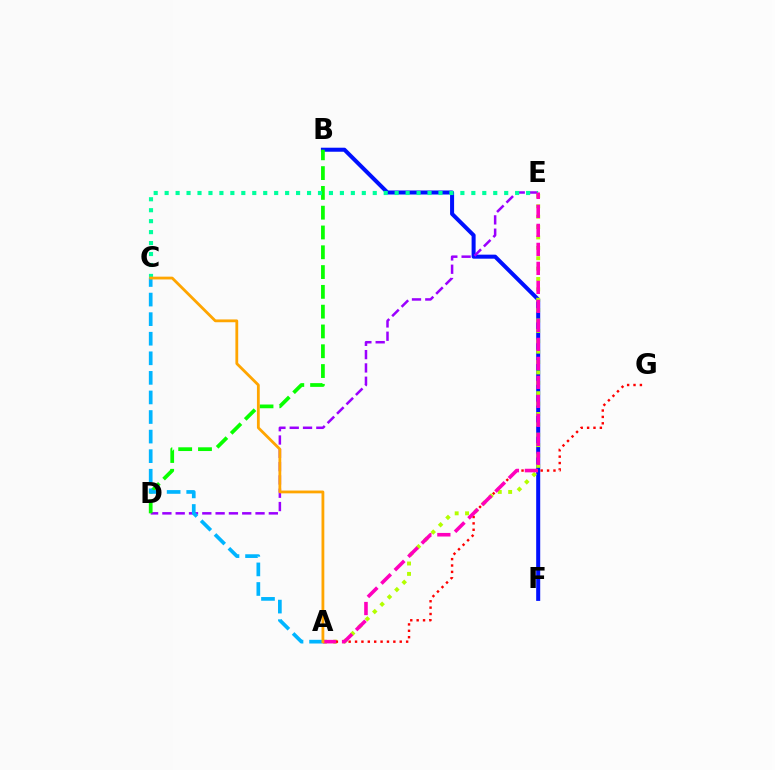{('B', 'F'): [{'color': '#0010ff', 'line_style': 'solid', 'thickness': 2.9}], ('A', 'E'): [{'color': '#b3ff00', 'line_style': 'dotted', 'thickness': 2.82}, {'color': '#ff00bd', 'line_style': 'dashed', 'thickness': 2.58}], ('D', 'E'): [{'color': '#9b00ff', 'line_style': 'dashed', 'thickness': 1.81}], ('B', 'D'): [{'color': '#08ff00', 'line_style': 'dashed', 'thickness': 2.69}], ('A', 'C'): [{'color': '#00b5ff', 'line_style': 'dashed', 'thickness': 2.66}, {'color': '#ffa500', 'line_style': 'solid', 'thickness': 2.02}], ('A', 'G'): [{'color': '#ff0000', 'line_style': 'dotted', 'thickness': 1.73}], ('C', 'E'): [{'color': '#00ff9d', 'line_style': 'dotted', 'thickness': 2.98}]}